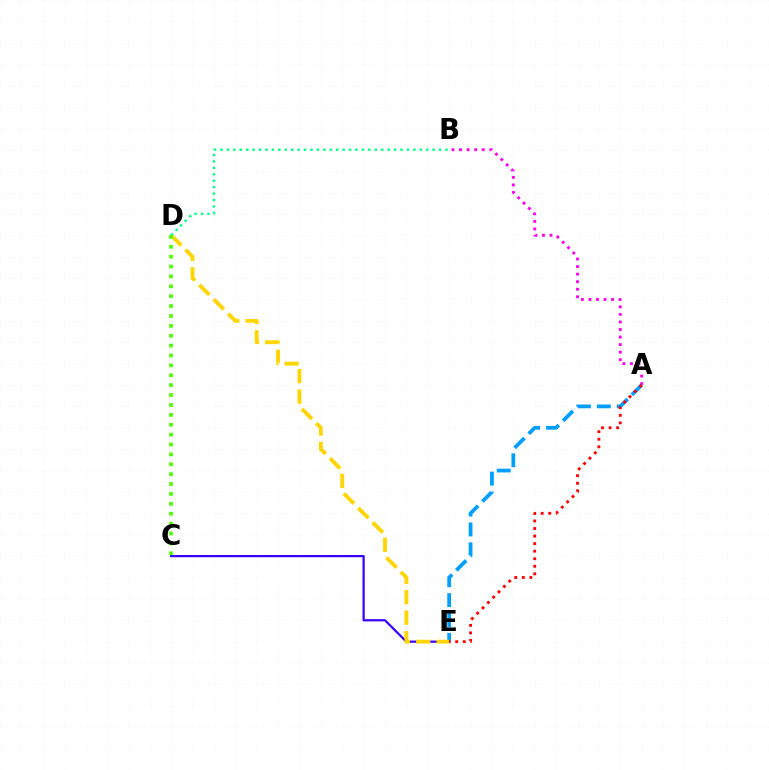{('A', 'B'): [{'color': '#ff00ed', 'line_style': 'dotted', 'thickness': 2.05}], ('C', 'E'): [{'color': '#3700ff', 'line_style': 'solid', 'thickness': 1.6}], ('A', 'E'): [{'color': '#009eff', 'line_style': 'dashed', 'thickness': 2.7}, {'color': '#ff0000', 'line_style': 'dotted', 'thickness': 2.05}], ('D', 'E'): [{'color': '#ffd500', 'line_style': 'dashed', 'thickness': 2.77}], ('B', 'D'): [{'color': '#00ff86', 'line_style': 'dotted', 'thickness': 1.75}], ('C', 'D'): [{'color': '#4fff00', 'line_style': 'dotted', 'thickness': 2.69}]}